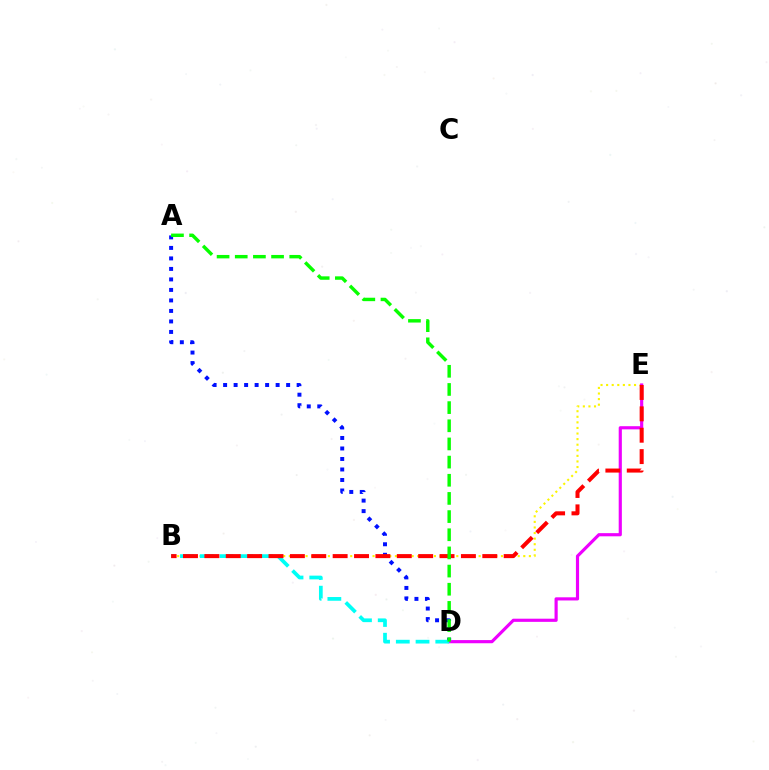{('A', 'D'): [{'color': '#0010ff', 'line_style': 'dotted', 'thickness': 2.85}, {'color': '#08ff00', 'line_style': 'dashed', 'thickness': 2.47}], ('B', 'E'): [{'color': '#fcf500', 'line_style': 'dotted', 'thickness': 1.52}, {'color': '#ff0000', 'line_style': 'dashed', 'thickness': 2.9}], ('D', 'E'): [{'color': '#ee00ff', 'line_style': 'solid', 'thickness': 2.28}], ('B', 'D'): [{'color': '#00fff6', 'line_style': 'dashed', 'thickness': 2.68}]}